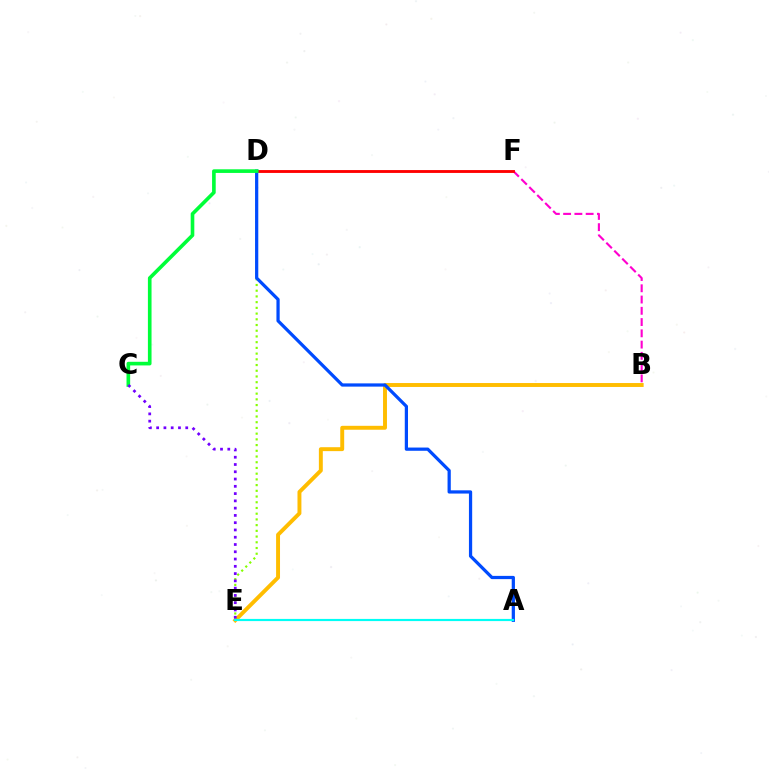{('D', 'E'): [{'color': '#84ff00', 'line_style': 'dotted', 'thickness': 1.55}], ('B', 'F'): [{'color': '#ff00cf', 'line_style': 'dashed', 'thickness': 1.53}], ('B', 'E'): [{'color': '#ffbd00', 'line_style': 'solid', 'thickness': 2.82}], ('D', 'F'): [{'color': '#ff0000', 'line_style': 'solid', 'thickness': 2.06}], ('A', 'D'): [{'color': '#004bff', 'line_style': 'solid', 'thickness': 2.33}], ('C', 'D'): [{'color': '#00ff39', 'line_style': 'solid', 'thickness': 2.62}], ('C', 'E'): [{'color': '#7200ff', 'line_style': 'dotted', 'thickness': 1.98}], ('A', 'E'): [{'color': '#00fff6', 'line_style': 'solid', 'thickness': 1.56}]}